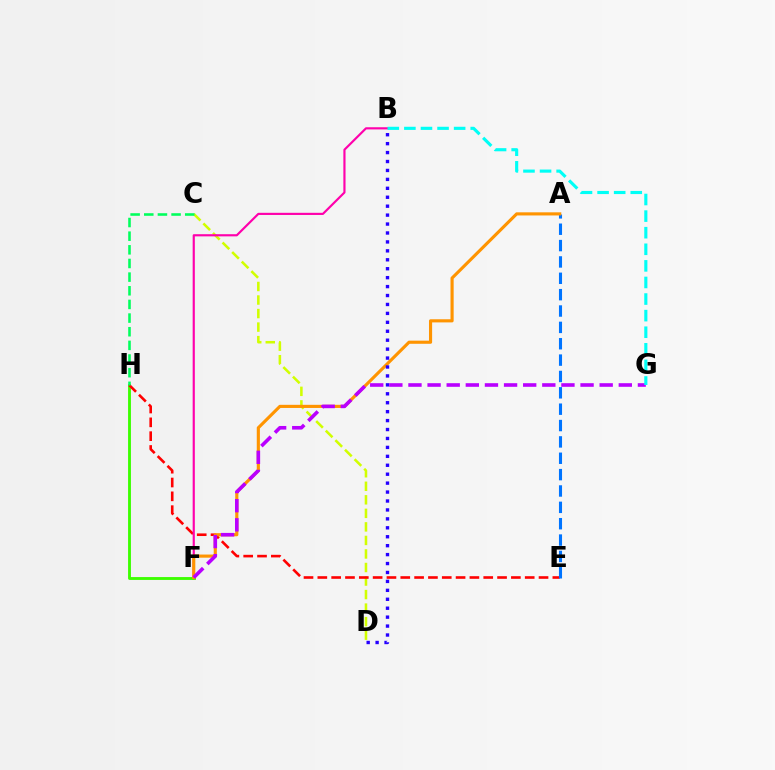{('F', 'H'): [{'color': '#3dff00', 'line_style': 'solid', 'thickness': 2.06}], ('C', 'D'): [{'color': '#d1ff00', 'line_style': 'dashed', 'thickness': 1.84}], ('E', 'H'): [{'color': '#ff0000', 'line_style': 'dashed', 'thickness': 1.88}], ('A', 'E'): [{'color': '#0074ff', 'line_style': 'dashed', 'thickness': 2.22}], ('B', 'F'): [{'color': '#ff00ac', 'line_style': 'solid', 'thickness': 1.56}], ('A', 'F'): [{'color': '#ff9400', 'line_style': 'solid', 'thickness': 2.26}], ('B', 'D'): [{'color': '#2500ff', 'line_style': 'dotted', 'thickness': 2.43}], ('F', 'G'): [{'color': '#b900ff', 'line_style': 'dashed', 'thickness': 2.6}], ('B', 'G'): [{'color': '#00fff6', 'line_style': 'dashed', 'thickness': 2.25}], ('C', 'H'): [{'color': '#00ff5c', 'line_style': 'dashed', 'thickness': 1.85}]}